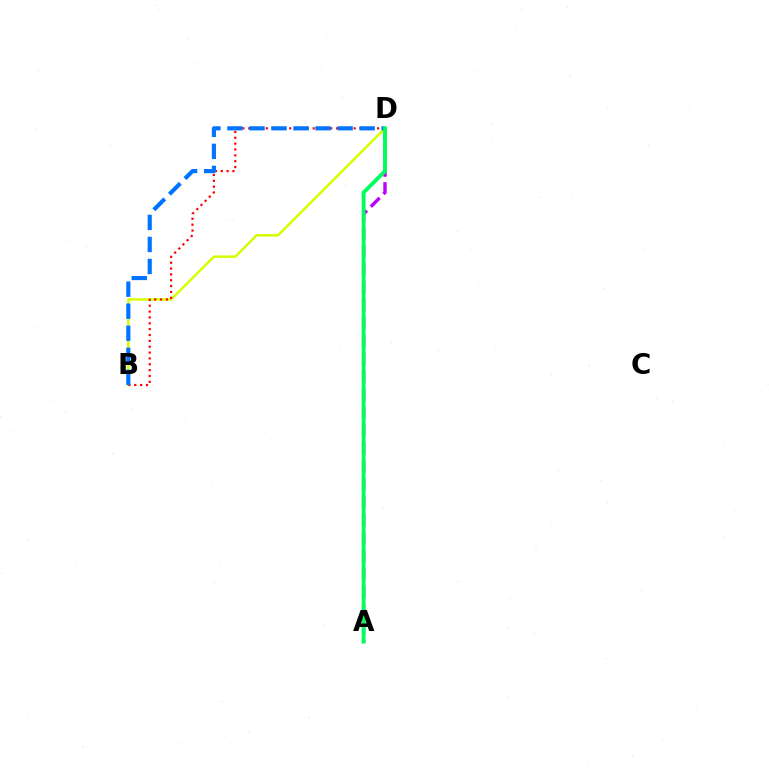{('B', 'D'): [{'color': '#d1ff00', 'line_style': 'solid', 'thickness': 1.78}, {'color': '#ff0000', 'line_style': 'dotted', 'thickness': 1.59}, {'color': '#0074ff', 'line_style': 'dashed', 'thickness': 2.99}], ('A', 'D'): [{'color': '#b900ff', 'line_style': 'dashed', 'thickness': 2.44}, {'color': '#00ff5c', 'line_style': 'solid', 'thickness': 2.77}]}